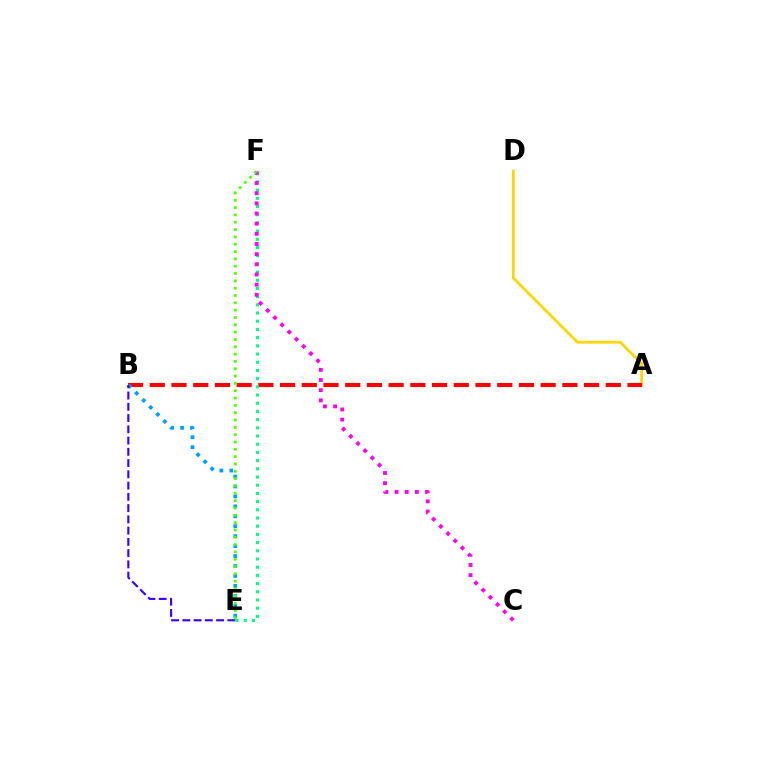{('A', 'D'): [{'color': '#ffd500', 'line_style': 'solid', 'thickness': 1.99}], ('A', 'B'): [{'color': '#ff0000', 'line_style': 'dashed', 'thickness': 2.95}], ('E', 'F'): [{'color': '#00ff86', 'line_style': 'dotted', 'thickness': 2.23}, {'color': '#4fff00', 'line_style': 'dotted', 'thickness': 1.99}], ('B', 'E'): [{'color': '#009eff', 'line_style': 'dotted', 'thickness': 2.7}, {'color': '#3700ff', 'line_style': 'dashed', 'thickness': 1.53}], ('C', 'F'): [{'color': '#ff00ed', 'line_style': 'dotted', 'thickness': 2.76}]}